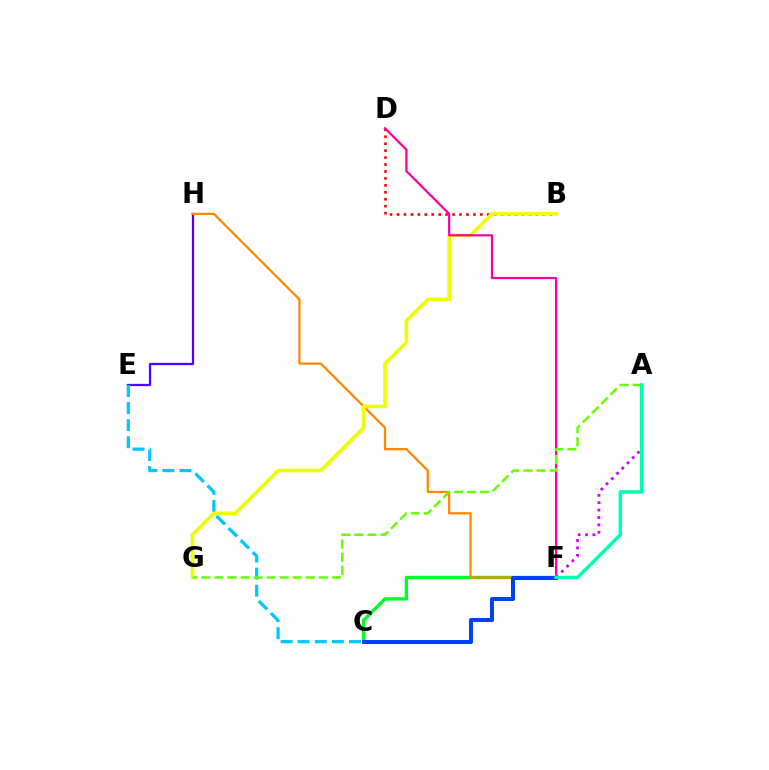{('E', 'H'): [{'color': '#4f00ff', 'line_style': 'solid', 'thickness': 1.61}], ('C', 'F'): [{'color': '#00ff27', 'line_style': 'solid', 'thickness': 2.42}, {'color': '#003fff', 'line_style': 'solid', 'thickness': 2.88}], ('C', 'E'): [{'color': '#00c7ff', 'line_style': 'dashed', 'thickness': 2.32}], ('B', 'D'): [{'color': '#ff0000', 'line_style': 'dotted', 'thickness': 1.89}], ('F', 'H'): [{'color': '#ff8800', 'line_style': 'solid', 'thickness': 1.63}], ('A', 'F'): [{'color': '#d600ff', 'line_style': 'dotted', 'thickness': 2.01}, {'color': '#00ffaf', 'line_style': 'solid', 'thickness': 2.5}], ('B', 'G'): [{'color': '#eeff00', 'line_style': 'solid', 'thickness': 2.6}], ('D', 'F'): [{'color': '#ff00a0', 'line_style': 'solid', 'thickness': 1.61}], ('A', 'G'): [{'color': '#66ff00', 'line_style': 'dashed', 'thickness': 1.77}]}